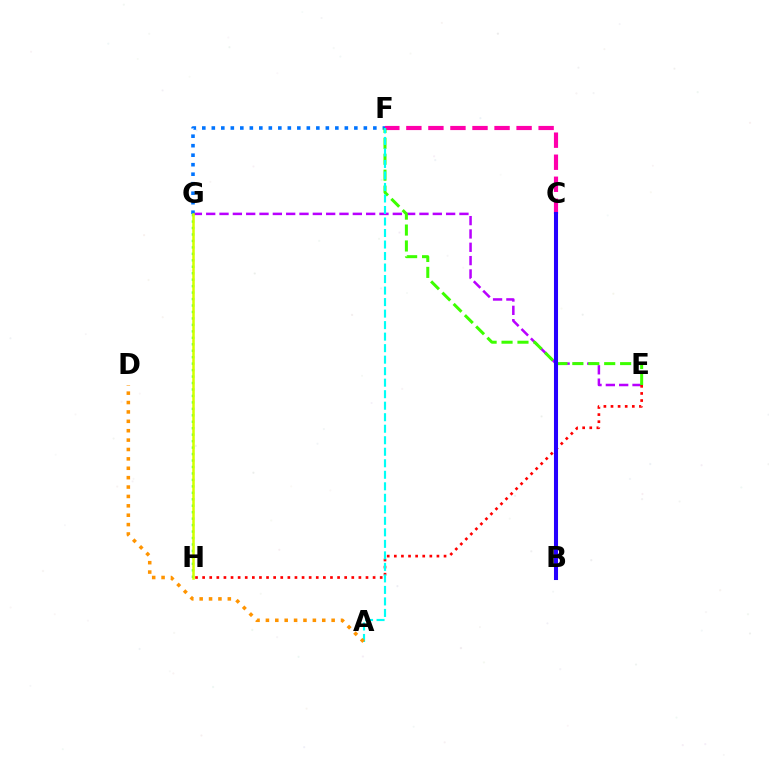{('E', 'G'): [{'color': '#b900ff', 'line_style': 'dashed', 'thickness': 1.81}], ('E', 'H'): [{'color': '#ff0000', 'line_style': 'dotted', 'thickness': 1.93}], ('F', 'G'): [{'color': '#0074ff', 'line_style': 'dotted', 'thickness': 2.58}], ('C', 'F'): [{'color': '#ff00ac', 'line_style': 'dashed', 'thickness': 2.99}], ('E', 'F'): [{'color': '#3dff00', 'line_style': 'dashed', 'thickness': 2.16}], ('A', 'F'): [{'color': '#00fff6', 'line_style': 'dashed', 'thickness': 1.56}], ('G', 'H'): [{'color': '#00ff5c', 'line_style': 'dotted', 'thickness': 1.75}, {'color': '#d1ff00', 'line_style': 'solid', 'thickness': 1.82}], ('A', 'D'): [{'color': '#ff9400', 'line_style': 'dotted', 'thickness': 2.55}], ('B', 'C'): [{'color': '#2500ff', 'line_style': 'solid', 'thickness': 2.93}]}